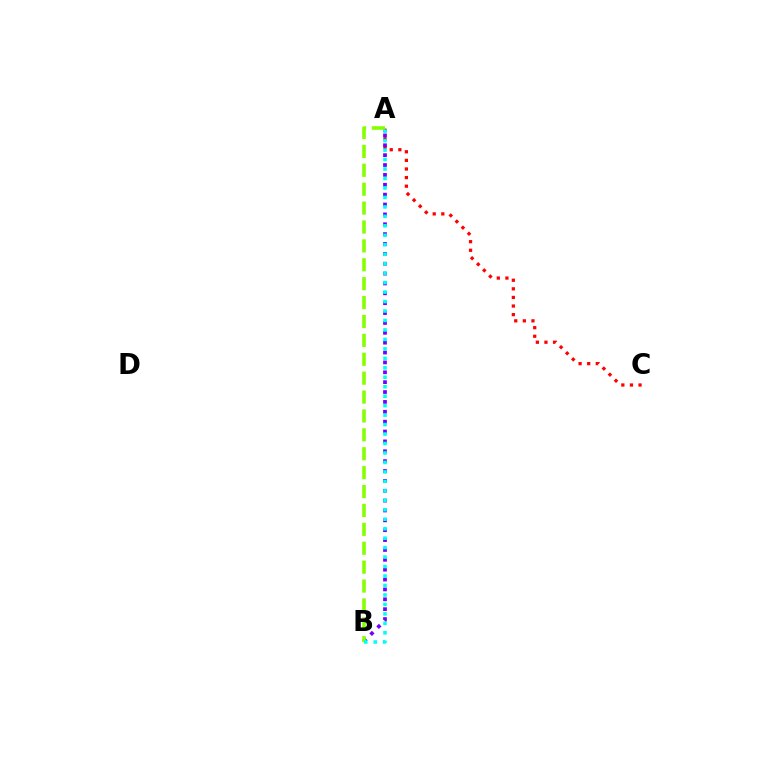{('A', 'C'): [{'color': '#ff0000', 'line_style': 'dotted', 'thickness': 2.34}], ('A', 'B'): [{'color': '#7200ff', 'line_style': 'dotted', 'thickness': 2.68}, {'color': '#84ff00', 'line_style': 'dashed', 'thickness': 2.57}, {'color': '#00fff6', 'line_style': 'dotted', 'thickness': 2.57}]}